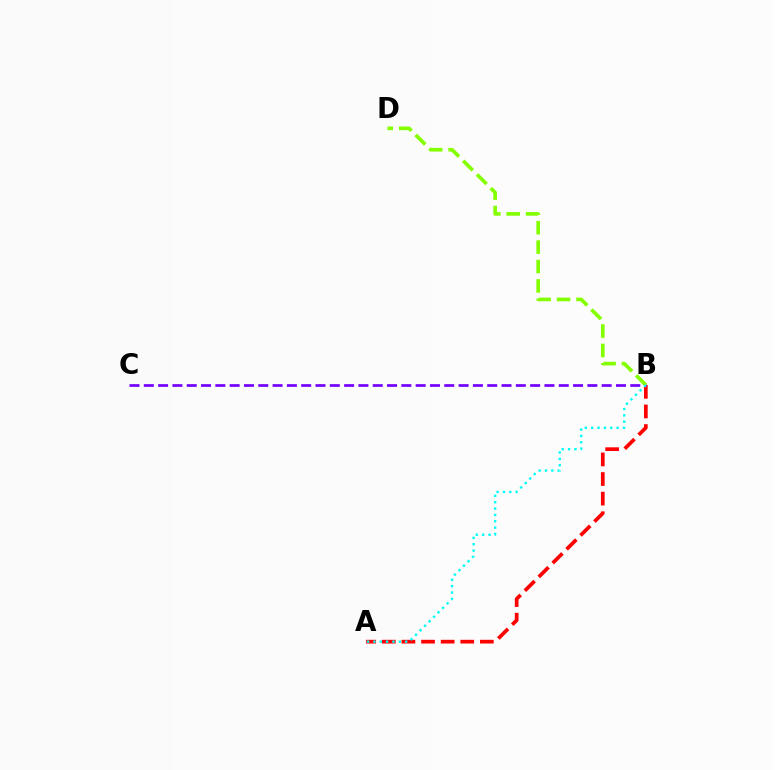{('A', 'B'): [{'color': '#ff0000', 'line_style': 'dashed', 'thickness': 2.66}, {'color': '#00fff6', 'line_style': 'dotted', 'thickness': 1.73}], ('B', 'C'): [{'color': '#7200ff', 'line_style': 'dashed', 'thickness': 1.94}], ('B', 'D'): [{'color': '#84ff00', 'line_style': 'dashed', 'thickness': 2.64}]}